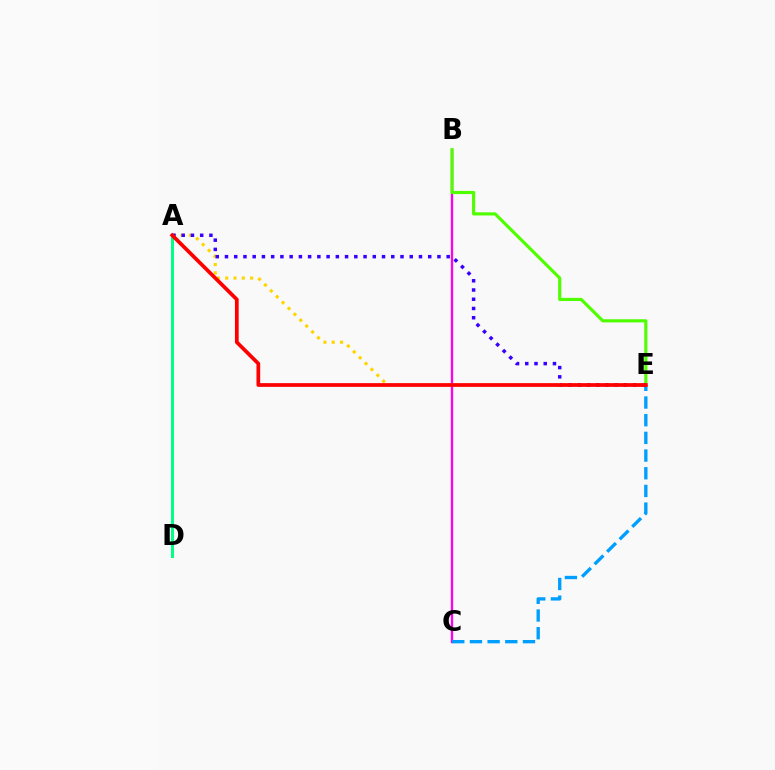{('A', 'E'): [{'color': '#ffd500', 'line_style': 'dotted', 'thickness': 2.26}, {'color': '#3700ff', 'line_style': 'dotted', 'thickness': 2.51}, {'color': '#ff0000', 'line_style': 'solid', 'thickness': 2.68}], ('A', 'D'): [{'color': '#00ff86', 'line_style': 'solid', 'thickness': 2.18}], ('B', 'C'): [{'color': '#ff00ed', 'line_style': 'solid', 'thickness': 1.68}], ('C', 'E'): [{'color': '#009eff', 'line_style': 'dashed', 'thickness': 2.4}], ('B', 'E'): [{'color': '#4fff00', 'line_style': 'solid', 'thickness': 2.27}]}